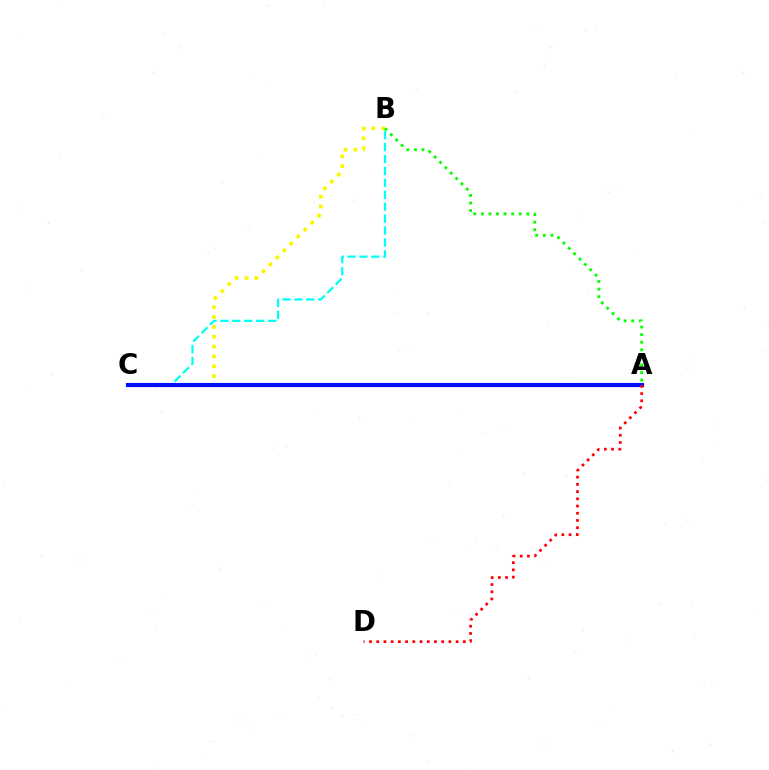{('B', 'C'): [{'color': '#00fff6', 'line_style': 'dashed', 'thickness': 1.62}, {'color': '#fcf500', 'line_style': 'dotted', 'thickness': 2.67}], ('A', 'C'): [{'color': '#ee00ff', 'line_style': 'solid', 'thickness': 2.28}, {'color': '#0010ff', 'line_style': 'solid', 'thickness': 2.95}], ('A', 'D'): [{'color': '#ff0000', 'line_style': 'dotted', 'thickness': 1.96}], ('A', 'B'): [{'color': '#08ff00', 'line_style': 'dotted', 'thickness': 2.06}]}